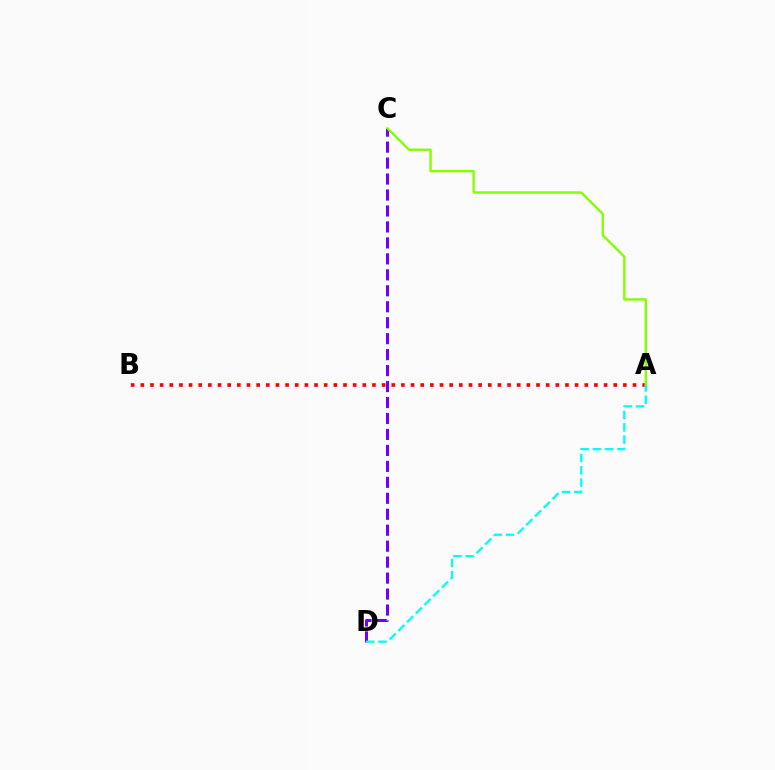{('A', 'B'): [{'color': '#ff0000', 'line_style': 'dotted', 'thickness': 2.62}], ('C', 'D'): [{'color': '#7200ff', 'line_style': 'dashed', 'thickness': 2.17}], ('A', 'C'): [{'color': '#84ff00', 'line_style': 'solid', 'thickness': 1.72}], ('A', 'D'): [{'color': '#00fff6', 'line_style': 'dashed', 'thickness': 1.67}]}